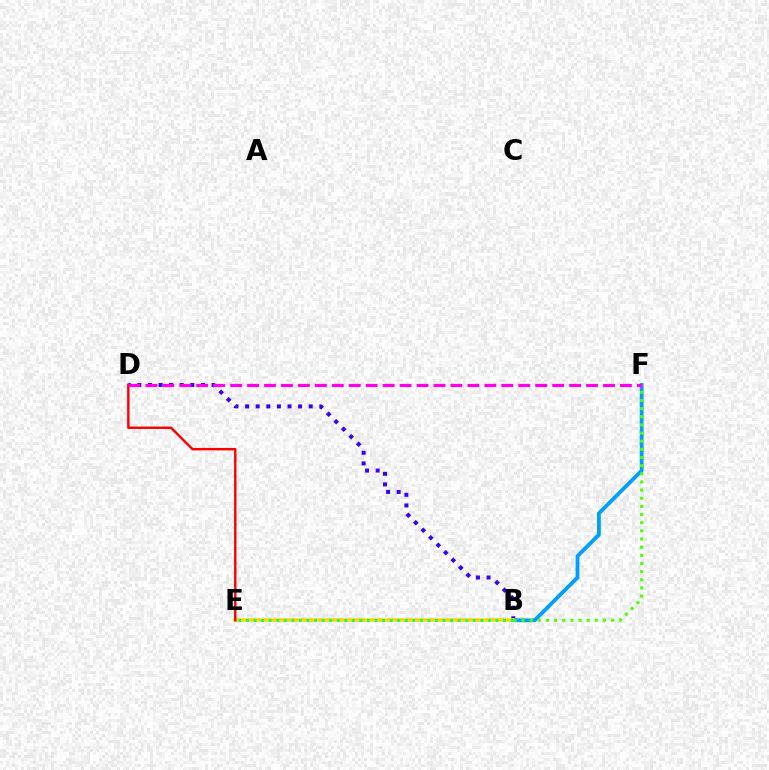{('B', 'F'): [{'color': '#009eff', 'line_style': 'solid', 'thickness': 2.75}, {'color': '#4fff00', 'line_style': 'dotted', 'thickness': 2.21}], ('B', 'D'): [{'color': '#3700ff', 'line_style': 'dotted', 'thickness': 2.88}], ('B', 'E'): [{'color': '#ffd500', 'line_style': 'solid', 'thickness': 2.59}, {'color': '#00ff86', 'line_style': 'dotted', 'thickness': 2.05}], ('D', 'E'): [{'color': '#ff0000', 'line_style': 'solid', 'thickness': 1.74}], ('D', 'F'): [{'color': '#ff00ed', 'line_style': 'dashed', 'thickness': 2.3}]}